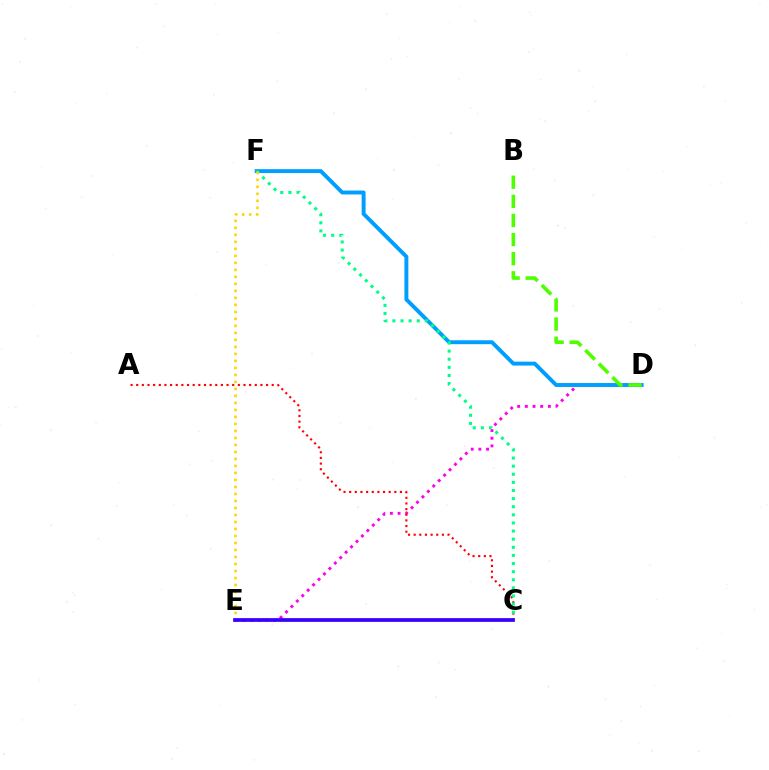{('D', 'E'): [{'color': '#ff00ed', 'line_style': 'dotted', 'thickness': 2.08}], ('D', 'F'): [{'color': '#009eff', 'line_style': 'solid', 'thickness': 2.82}], ('A', 'C'): [{'color': '#ff0000', 'line_style': 'dotted', 'thickness': 1.53}], ('C', 'F'): [{'color': '#00ff86', 'line_style': 'dotted', 'thickness': 2.2}], ('B', 'D'): [{'color': '#4fff00', 'line_style': 'dashed', 'thickness': 2.6}], ('E', 'F'): [{'color': '#ffd500', 'line_style': 'dotted', 'thickness': 1.9}], ('C', 'E'): [{'color': '#3700ff', 'line_style': 'solid', 'thickness': 2.68}]}